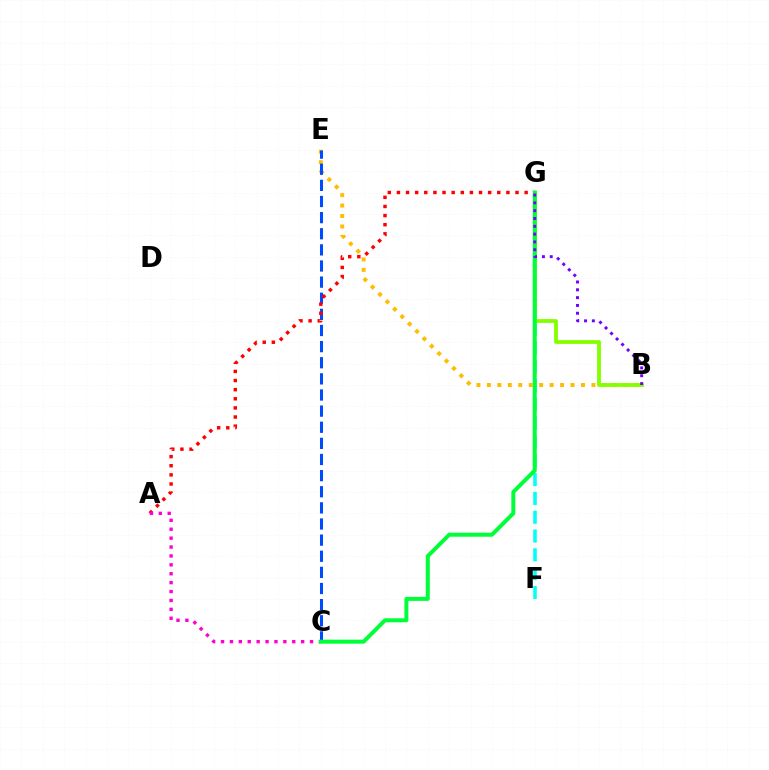{('B', 'E'): [{'color': '#ffbd00', 'line_style': 'dotted', 'thickness': 2.84}], ('C', 'E'): [{'color': '#004bff', 'line_style': 'dashed', 'thickness': 2.19}], ('F', 'G'): [{'color': '#00fff6', 'line_style': 'dashed', 'thickness': 2.55}], ('B', 'G'): [{'color': '#84ff00', 'line_style': 'solid', 'thickness': 2.74}, {'color': '#7200ff', 'line_style': 'dotted', 'thickness': 2.12}], ('A', 'G'): [{'color': '#ff0000', 'line_style': 'dotted', 'thickness': 2.48}], ('A', 'C'): [{'color': '#ff00cf', 'line_style': 'dotted', 'thickness': 2.42}], ('C', 'G'): [{'color': '#00ff39', 'line_style': 'solid', 'thickness': 2.88}]}